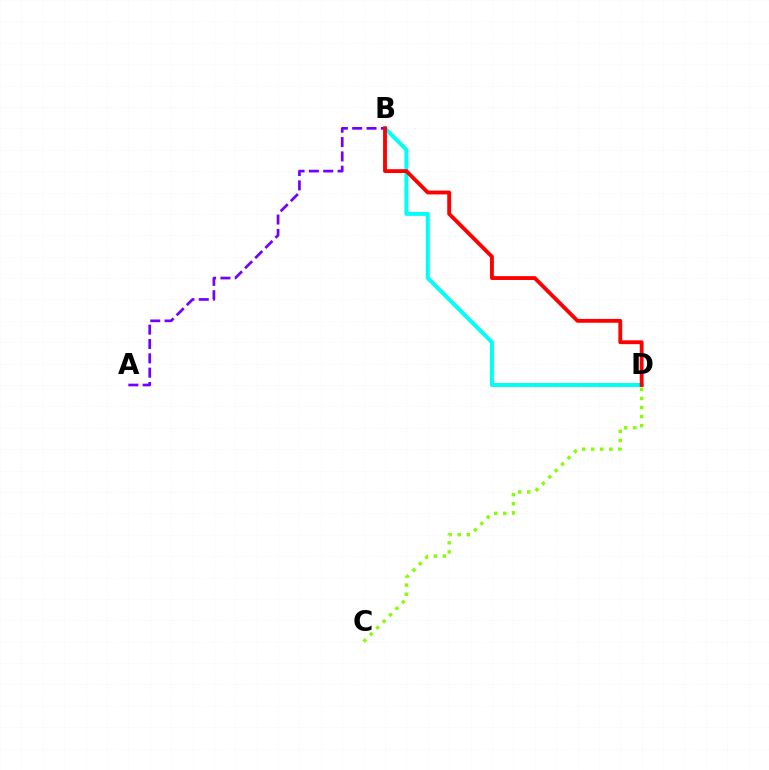{('B', 'D'): [{'color': '#00fff6', 'line_style': 'solid', 'thickness': 2.86}, {'color': '#ff0000', 'line_style': 'solid', 'thickness': 2.77}], ('A', 'B'): [{'color': '#7200ff', 'line_style': 'dashed', 'thickness': 1.95}], ('C', 'D'): [{'color': '#84ff00', 'line_style': 'dotted', 'thickness': 2.46}]}